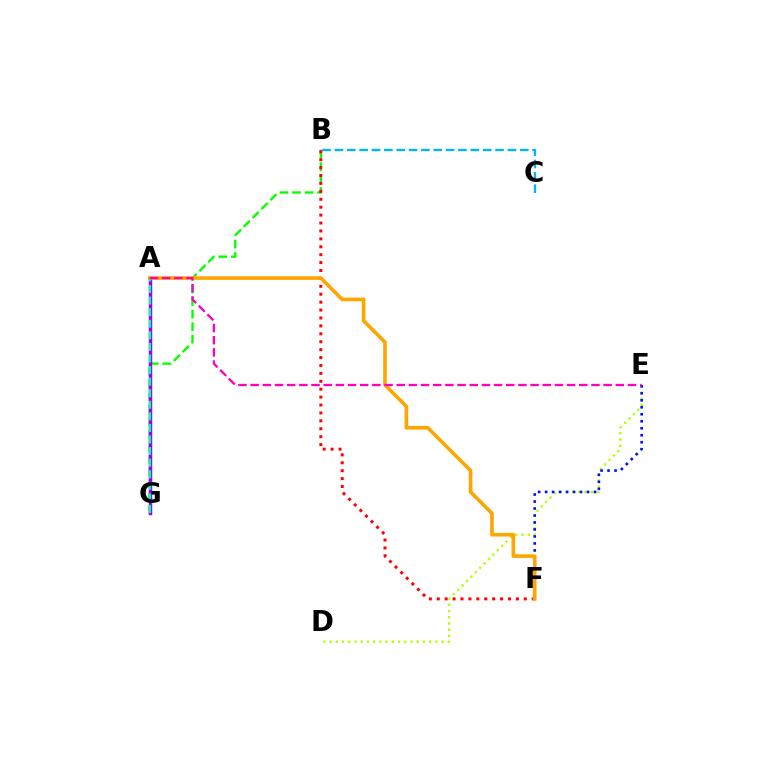{('B', 'G'): [{'color': '#08ff00', 'line_style': 'dashed', 'thickness': 1.7}], ('D', 'E'): [{'color': '#b3ff00', 'line_style': 'dotted', 'thickness': 1.69}], ('B', 'C'): [{'color': '#00b5ff', 'line_style': 'dashed', 'thickness': 1.68}], ('E', 'F'): [{'color': '#0010ff', 'line_style': 'dotted', 'thickness': 1.9}], ('A', 'G'): [{'color': '#9b00ff', 'line_style': 'solid', 'thickness': 2.51}, {'color': '#00ff9d', 'line_style': 'dashed', 'thickness': 1.57}], ('B', 'F'): [{'color': '#ff0000', 'line_style': 'dotted', 'thickness': 2.15}], ('A', 'F'): [{'color': '#ffa500', 'line_style': 'solid', 'thickness': 2.6}], ('A', 'E'): [{'color': '#ff00bd', 'line_style': 'dashed', 'thickness': 1.65}]}